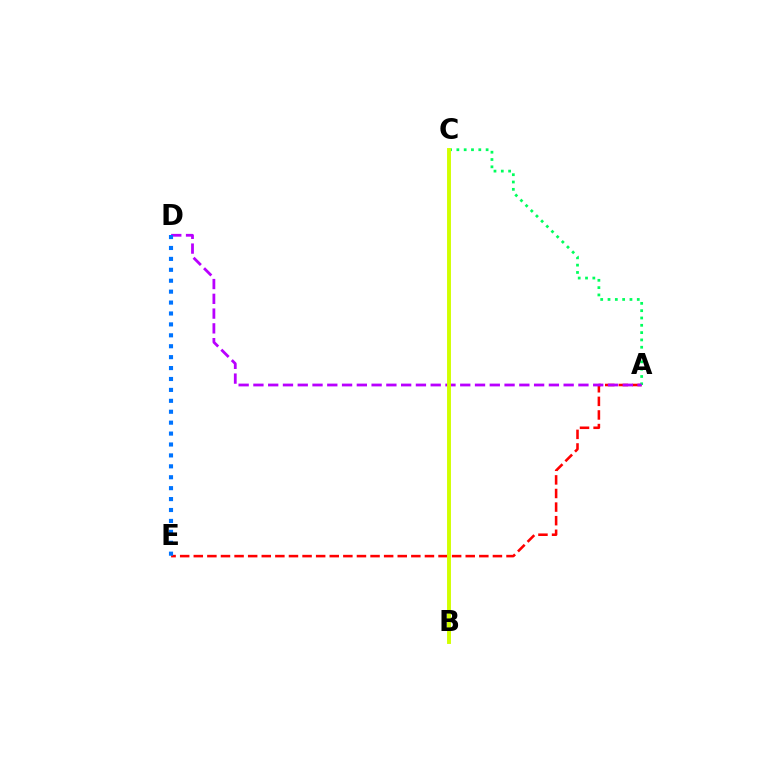{('A', 'E'): [{'color': '#ff0000', 'line_style': 'dashed', 'thickness': 1.85}], ('A', 'C'): [{'color': '#00ff5c', 'line_style': 'dotted', 'thickness': 1.99}], ('A', 'D'): [{'color': '#b900ff', 'line_style': 'dashed', 'thickness': 2.01}], ('D', 'E'): [{'color': '#0074ff', 'line_style': 'dotted', 'thickness': 2.97}], ('B', 'C'): [{'color': '#d1ff00', 'line_style': 'solid', 'thickness': 2.81}]}